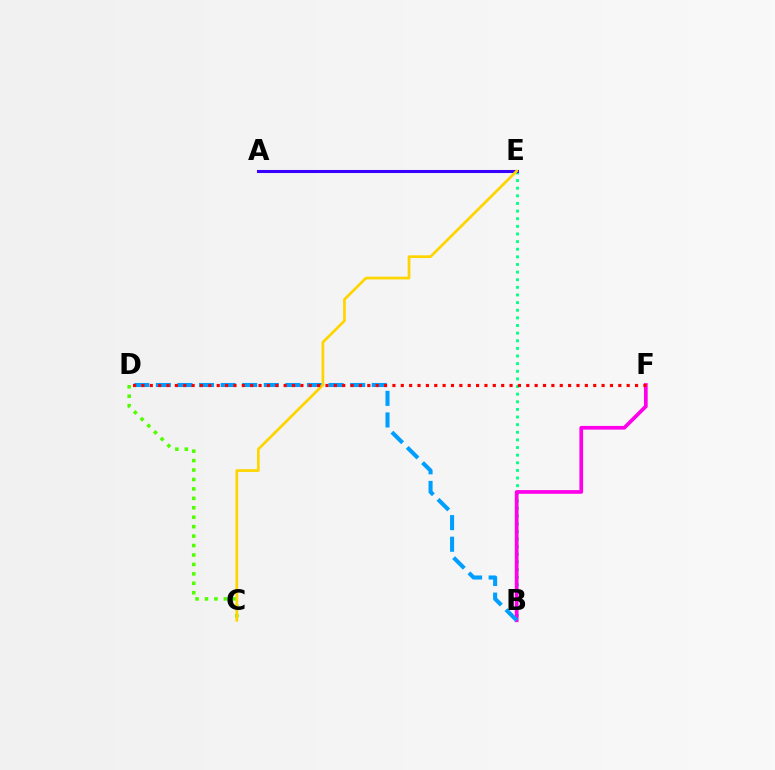{('B', 'E'): [{'color': '#00ff86', 'line_style': 'dotted', 'thickness': 2.07}], ('C', 'D'): [{'color': '#4fff00', 'line_style': 'dotted', 'thickness': 2.56}], ('A', 'E'): [{'color': '#3700ff', 'line_style': 'solid', 'thickness': 2.2}], ('B', 'F'): [{'color': '#ff00ed', 'line_style': 'solid', 'thickness': 2.67}], ('B', 'D'): [{'color': '#009eff', 'line_style': 'dashed', 'thickness': 2.93}], ('C', 'E'): [{'color': '#ffd500', 'line_style': 'solid', 'thickness': 1.96}], ('D', 'F'): [{'color': '#ff0000', 'line_style': 'dotted', 'thickness': 2.27}]}